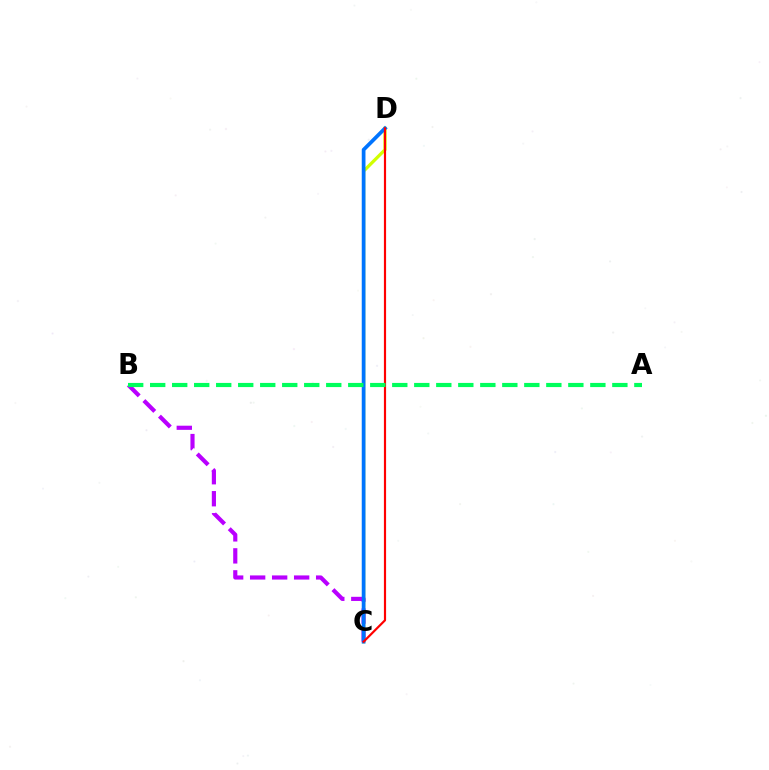{('B', 'C'): [{'color': '#b900ff', 'line_style': 'dashed', 'thickness': 2.99}], ('C', 'D'): [{'color': '#d1ff00', 'line_style': 'solid', 'thickness': 2.34}, {'color': '#0074ff', 'line_style': 'solid', 'thickness': 2.68}, {'color': '#ff0000', 'line_style': 'solid', 'thickness': 1.57}], ('A', 'B'): [{'color': '#00ff5c', 'line_style': 'dashed', 'thickness': 2.99}]}